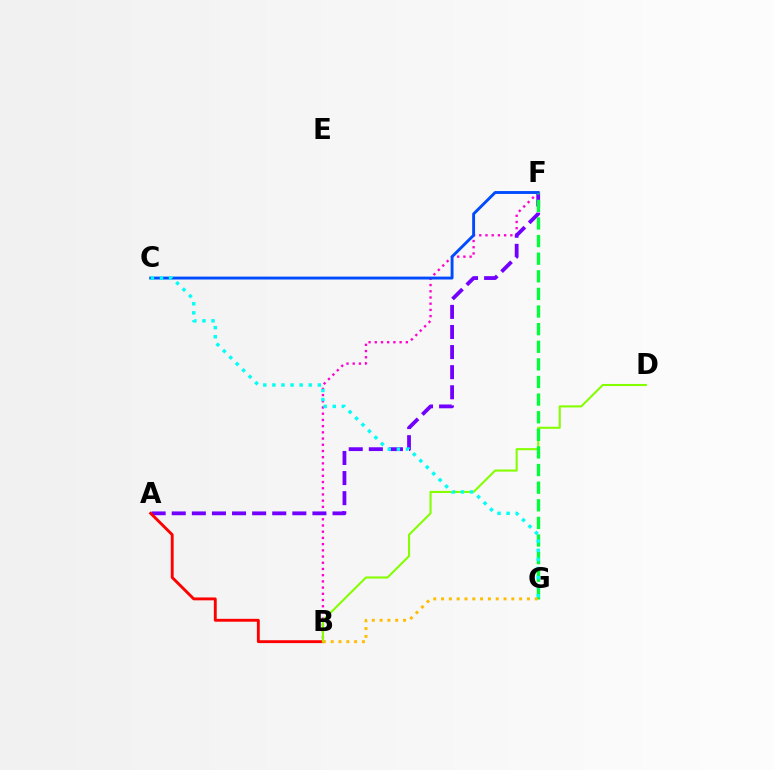{('B', 'F'): [{'color': '#ff00cf', 'line_style': 'dotted', 'thickness': 1.69}], ('A', 'F'): [{'color': '#7200ff', 'line_style': 'dashed', 'thickness': 2.73}], ('A', 'B'): [{'color': '#ff0000', 'line_style': 'solid', 'thickness': 2.08}], ('C', 'F'): [{'color': '#004bff', 'line_style': 'solid', 'thickness': 2.08}], ('B', 'D'): [{'color': '#84ff00', 'line_style': 'solid', 'thickness': 1.51}], ('F', 'G'): [{'color': '#00ff39', 'line_style': 'dashed', 'thickness': 2.39}], ('C', 'G'): [{'color': '#00fff6', 'line_style': 'dotted', 'thickness': 2.47}], ('B', 'G'): [{'color': '#ffbd00', 'line_style': 'dotted', 'thickness': 2.12}]}